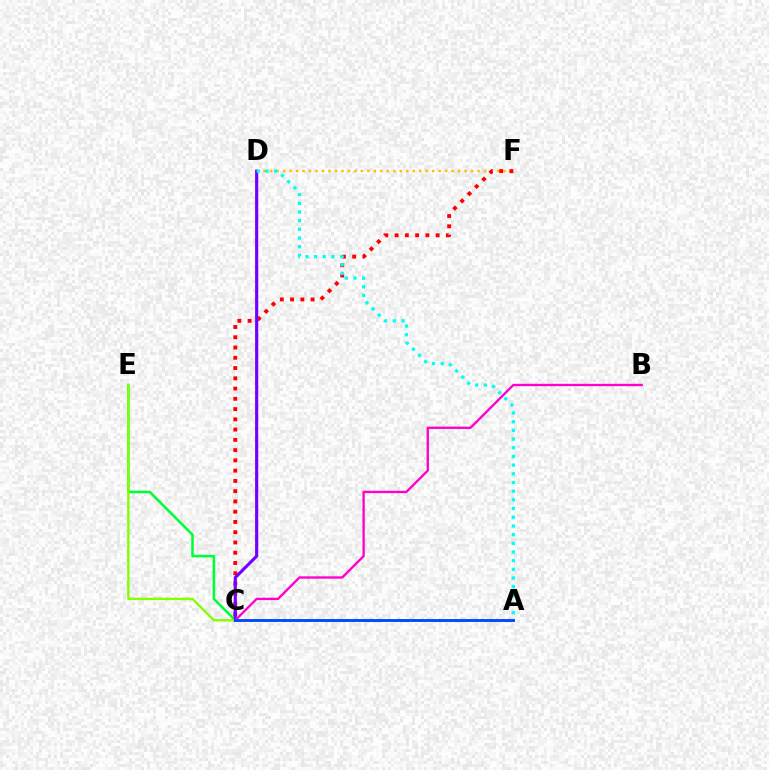{('D', 'F'): [{'color': '#ffbd00', 'line_style': 'dotted', 'thickness': 1.76}], ('C', 'E'): [{'color': '#00ff39', 'line_style': 'solid', 'thickness': 1.84}, {'color': '#84ff00', 'line_style': 'solid', 'thickness': 1.71}], ('C', 'F'): [{'color': '#ff0000', 'line_style': 'dotted', 'thickness': 2.79}], ('C', 'D'): [{'color': '#7200ff', 'line_style': 'solid', 'thickness': 2.26}], ('B', 'C'): [{'color': '#ff00cf', 'line_style': 'solid', 'thickness': 1.69}], ('A', 'D'): [{'color': '#00fff6', 'line_style': 'dotted', 'thickness': 2.36}], ('A', 'C'): [{'color': '#004bff', 'line_style': 'solid', 'thickness': 2.09}]}